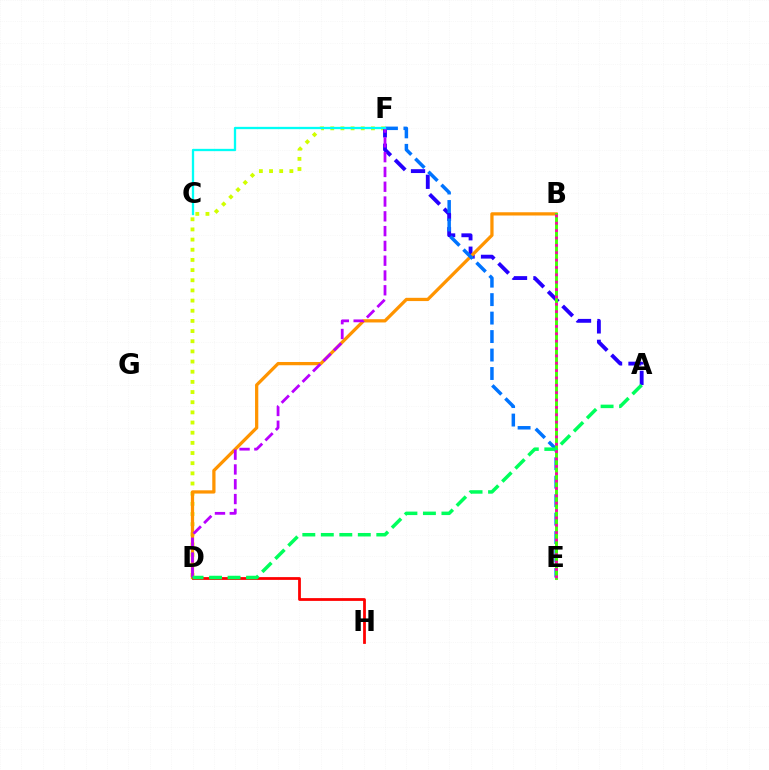{('D', 'F'): [{'color': '#d1ff00', 'line_style': 'dotted', 'thickness': 2.76}, {'color': '#b900ff', 'line_style': 'dashed', 'thickness': 2.01}], ('A', 'F'): [{'color': '#2500ff', 'line_style': 'dashed', 'thickness': 2.78}], ('B', 'D'): [{'color': '#ff9400', 'line_style': 'solid', 'thickness': 2.34}], ('D', 'H'): [{'color': '#ff0000', 'line_style': 'solid', 'thickness': 2.0}], ('E', 'F'): [{'color': '#0074ff', 'line_style': 'dashed', 'thickness': 2.51}], ('B', 'E'): [{'color': '#3dff00', 'line_style': 'solid', 'thickness': 2.08}, {'color': '#ff00ac', 'line_style': 'dotted', 'thickness': 2.0}], ('A', 'D'): [{'color': '#00ff5c', 'line_style': 'dashed', 'thickness': 2.51}], ('C', 'F'): [{'color': '#00fff6', 'line_style': 'solid', 'thickness': 1.66}]}